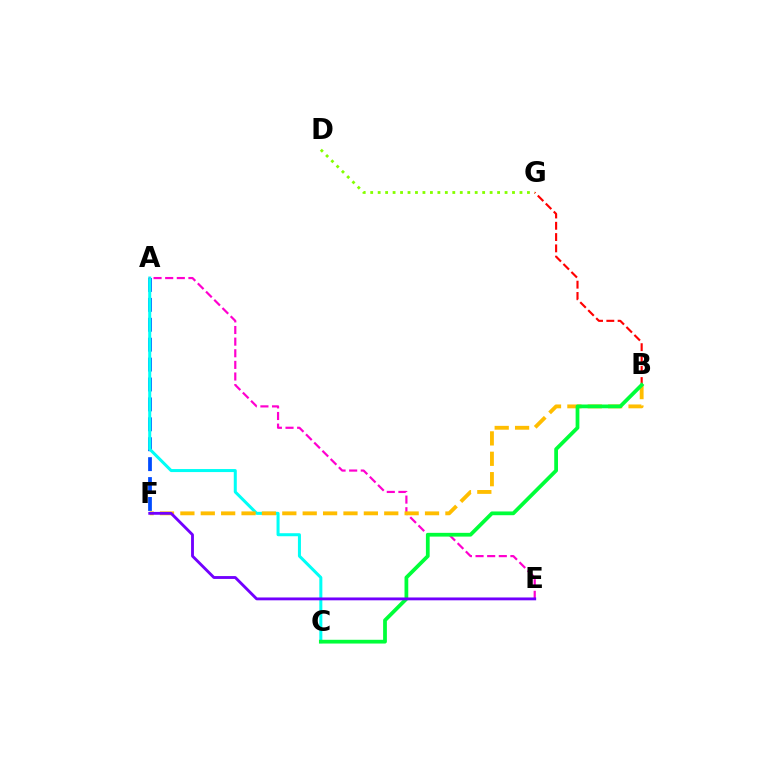{('A', 'F'): [{'color': '#004bff', 'line_style': 'dashed', 'thickness': 2.7}], ('A', 'C'): [{'color': '#00fff6', 'line_style': 'solid', 'thickness': 2.18}], ('A', 'E'): [{'color': '#ff00cf', 'line_style': 'dashed', 'thickness': 1.58}], ('B', 'F'): [{'color': '#ffbd00', 'line_style': 'dashed', 'thickness': 2.77}], ('B', 'G'): [{'color': '#ff0000', 'line_style': 'dashed', 'thickness': 1.53}], ('B', 'C'): [{'color': '#00ff39', 'line_style': 'solid', 'thickness': 2.7}], ('E', 'F'): [{'color': '#7200ff', 'line_style': 'solid', 'thickness': 2.05}], ('D', 'G'): [{'color': '#84ff00', 'line_style': 'dotted', 'thickness': 2.03}]}